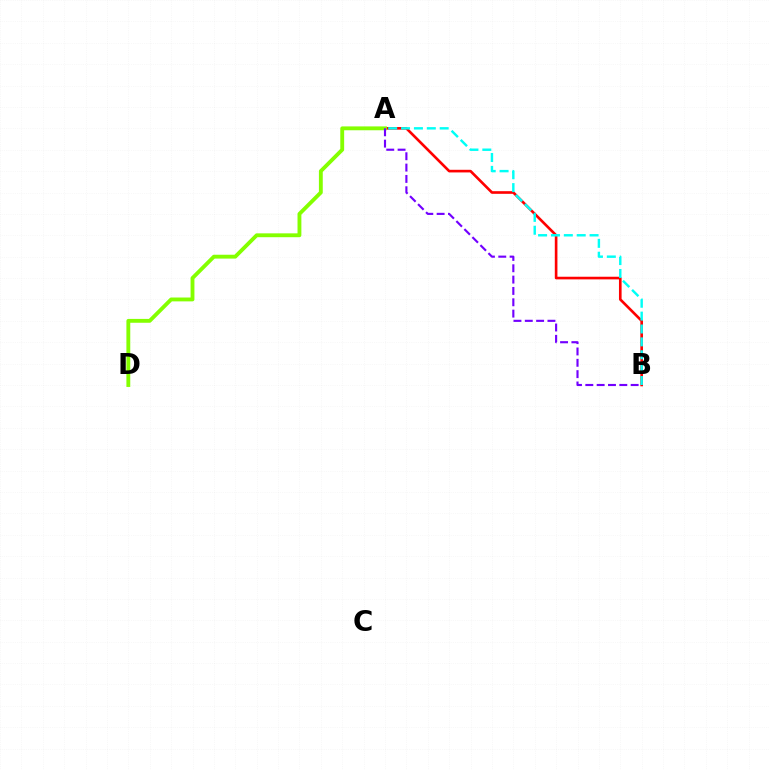{('A', 'B'): [{'color': '#ff0000', 'line_style': 'solid', 'thickness': 1.9}, {'color': '#00fff6', 'line_style': 'dashed', 'thickness': 1.75}, {'color': '#7200ff', 'line_style': 'dashed', 'thickness': 1.54}], ('A', 'D'): [{'color': '#84ff00', 'line_style': 'solid', 'thickness': 2.78}]}